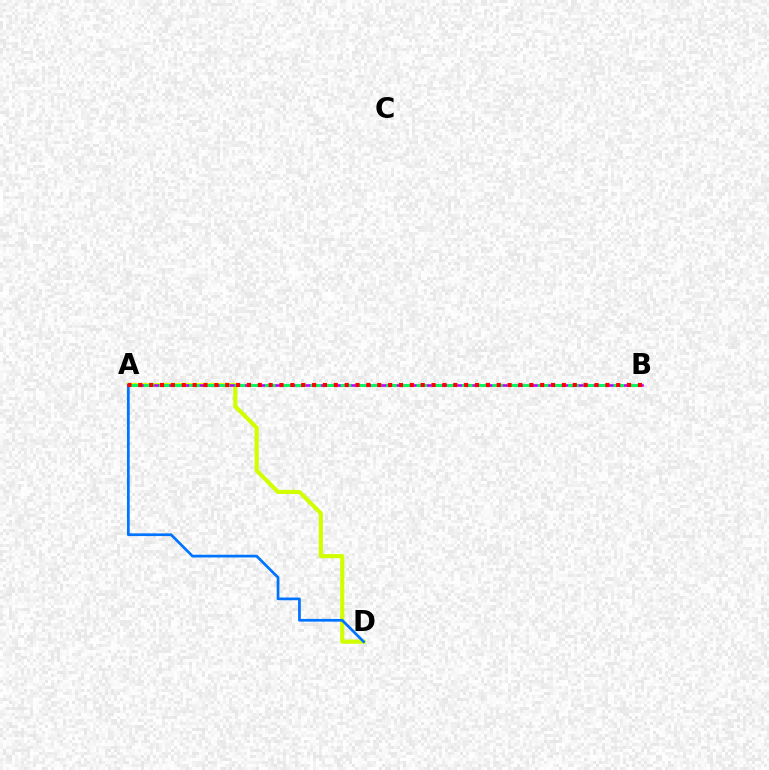{('A', 'D'): [{'color': '#d1ff00', 'line_style': 'solid', 'thickness': 2.98}, {'color': '#0074ff', 'line_style': 'solid', 'thickness': 1.96}], ('A', 'B'): [{'color': '#b900ff', 'line_style': 'solid', 'thickness': 1.88}, {'color': '#00ff5c', 'line_style': 'dashed', 'thickness': 2.06}, {'color': '#ff0000', 'line_style': 'dotted', 'thickness': 2.95}]}